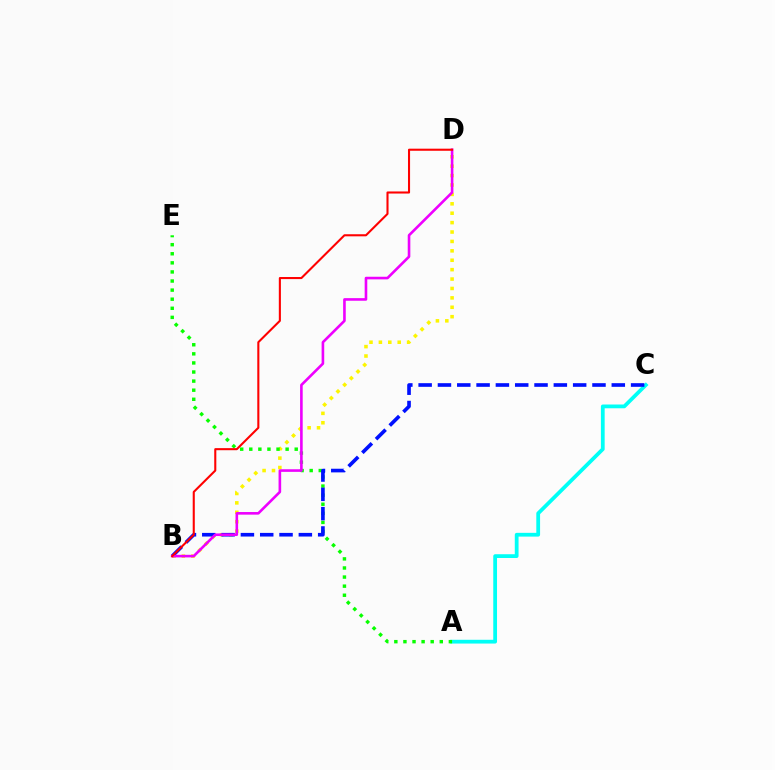{('A', 'C'): [{'color': '#00fff6', 'line_style': 'solid', 'thickness': 2.71}], ('B', 'D'): [{'color': '#fcf500', 'line_style': 'dotted', 'thickness': 2.56}, {'color': '#ee00ff', 'line_style': 'solid', 'thickness': 1.88}, {'color': '#ff0000', 'line_style': 'solid', 'thickness': 1.5}], ('A', 'E'): [{'color': '#08ff00', 'line_style': 'dotted', 'thickness': 2.47}], ('B', 'C'): [{'color': '#0010ff', 'line_style': 'dashed', 'thickness': 2.62}]}